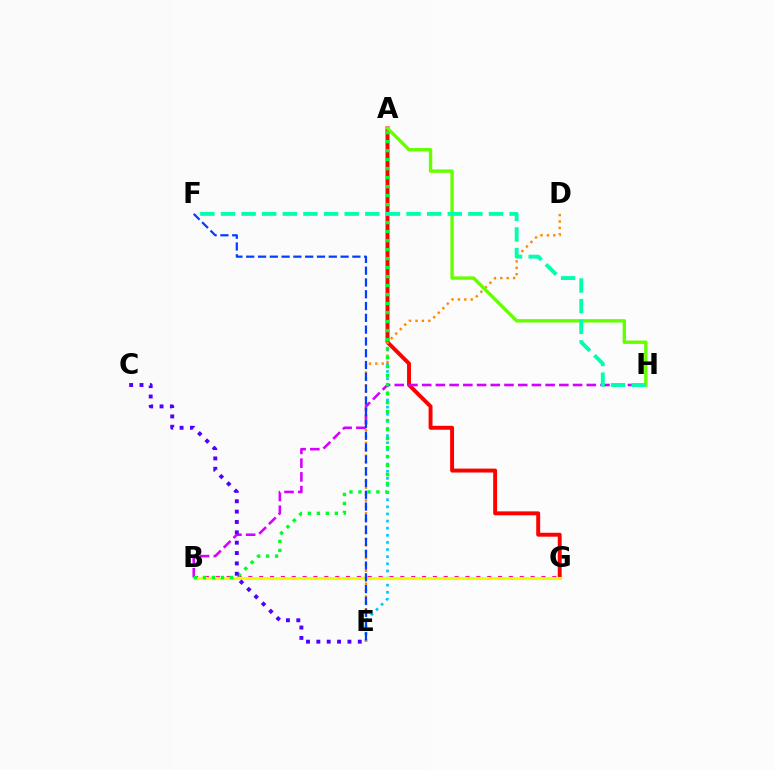{('B', 'G'): [{'color': '#ff00a0', 'line_style': 'dotted', 'thickness': 2.95}, {'color': '#eeff00', 'line_style': 'solid', 'thickness': 2.24}], ('A', 'E'): [{'color': '#00c7ff', 'line_style': 'dotted', 'thickness': 1.94}], ('A', 'G'): [{'color': '#ff0000', 'line_style': 'solid', 'thickness': 2.83}], ('D', 'E'): [{'color': '#ff8800', 'line_style': 'dotted', 'thickness': 1.74}], ('B', 'H'): [{'color': '#d600ff', 'line_style': 'dashed', 'thickness': 1.86}], ('A', 'H'): [{'color': '#66ff00', 'line_style': 'solid', 'thickness': 2.44}], ('E', 'F'): [{'color': '#003fff', 'line_style': 'dashed', 'thickness': 1.6}], ('A', 'B'): [{'color': '#00ff27', 'line_style': 'dotted', 'thickness': 2.44}], ('F', 'H'): [{'color': '#00ffaf', 'line_style': 'dashed', 'thickness': 2.8}], ('C', 'E'): [{'color': '#4f00ff', 'line_style': 'dotted', 'thickness': 2.81}]}